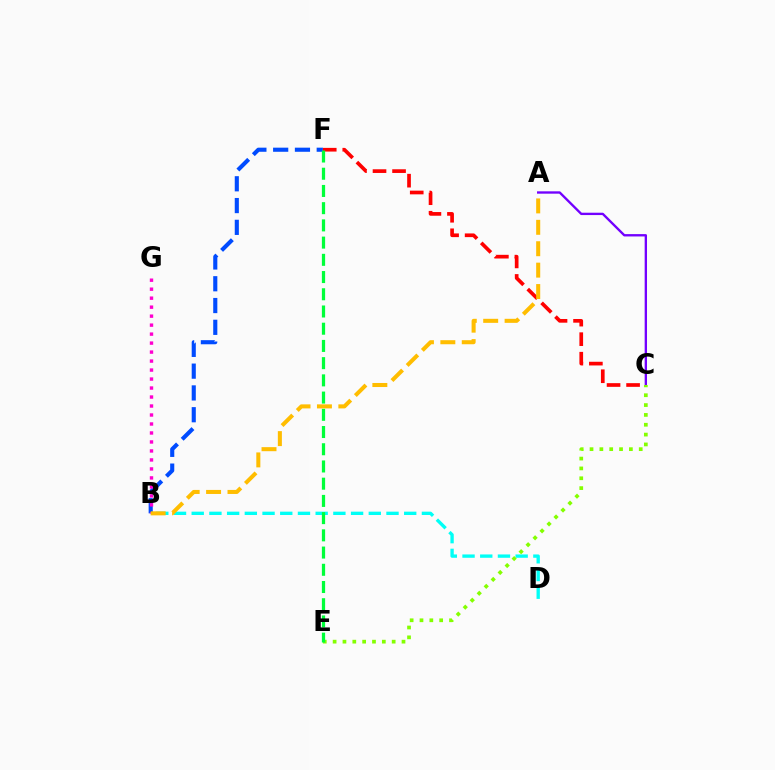{('B', 'D'): [{'color': '#00fff6', 'line_style': 'dashed', 'thickness': 2.41}], ('A', 'C'): [{'color': '#7200ff', 'line_style': 'solid', 'thickness': 1.69}], ('C', 'E'): [{'color': '#84ff00', 'line_style': 'dotted', 'thickness': 2.67}], ('B', 'F'): [{'color': '#004bff', 'line_style': 'dashed', 'thickness': 2.96}], ('B', 'G'): [{'color': '#ff00cf', 'line_style': 'dotted', 'thickness': 2.44}], ('C', 'F'): [{'color': '#ff0000', 'line_style': 'dashed', 'thickness': 2.65}], ('E', 'F'): [{'color': '#00ff39', 'line_style': 'dashed', 'thickness': 2.34}], ('A', 'B'): [{'color': '#ffbd00', 'line_style': 'dashed', 'thickness': 2.91}]}